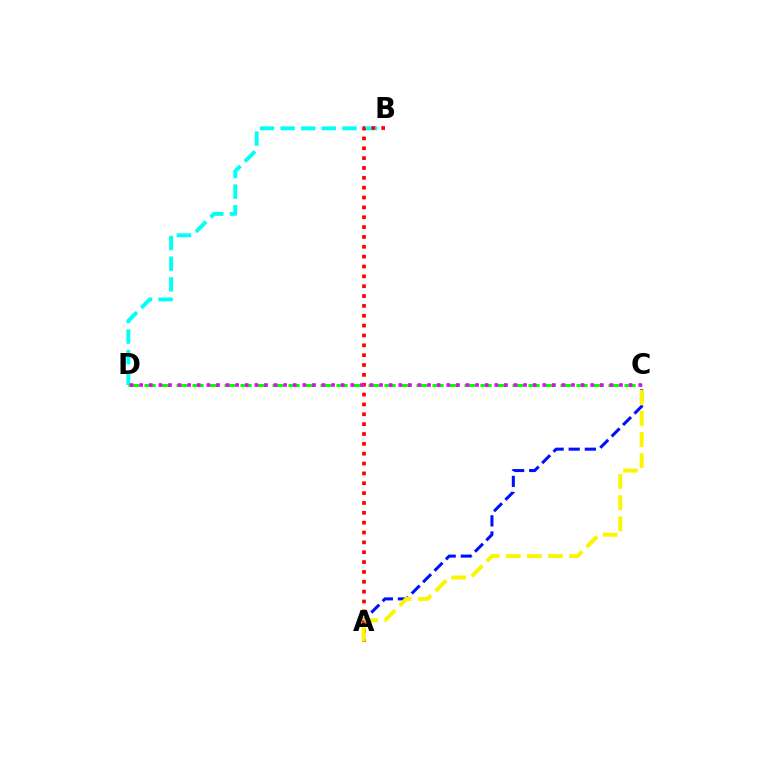{('A', 'C'): [{'color': '#0010ff', 'line_style': 'dashed', 'thickness': 2.19}, {'color': '#fcf500', 'line_style': 'dashed', 'thickness': 2.87}], ('B', 'D'): [{'color': '#00fff6', 'line_style': 'dashed', 'thickness': 2.8}], ('A', 'B'): [{'color': '#ff0000', 'line_style': 'dotted', 'thickness': 2.68}], ('C', 'D'): [{'color': '#08ff00', 'line_style': 'dashed', 'thickness': 2.17}, {'color': '#ee00ff', 'line_style': 'dotted', 'thickness': 2.61}]}